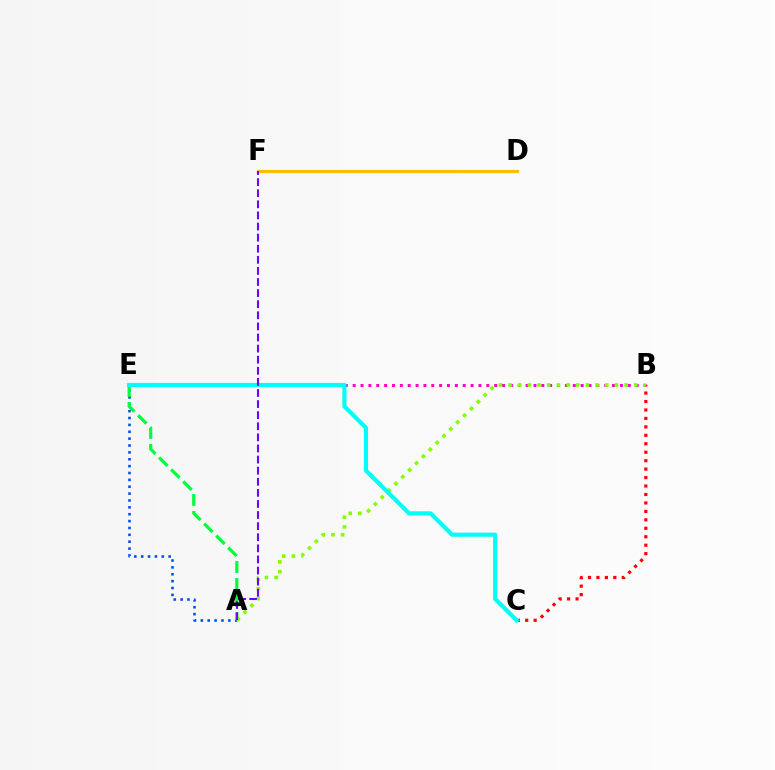{('A', 'E'): [{'color': '#004bff', 'line_style': 'dotted', 'thickness': 1.87}, {'color': '#00ff39', 'line_style': 'dashed', 'thickness': 2.31}], ('B', 'E'): [{'color': '#ff00cf', 'line_style': 'dotted', 'thickness': 2.14}], ('B', 'C'): [{'color': '#ff0000', 'line_style': 'dotted', 'thickness': 2.3}], ('A', 'B'): [{'color': '#84ff00', 'line_style': 'dotted', 'thickness': 2.63}], ('D', 'F'): [{'color': '#ffbd00', 'line_style': 'solid', 'thickness': 2.3}], ('C', 'E'): [{'color': '#00fff6', 'line_style': 'solid', 'thickness': 2.99}], ('A', 'F'): [{'color': '#7200ff', 'line_style': 'dashed', 'thickness': 1.51}]}